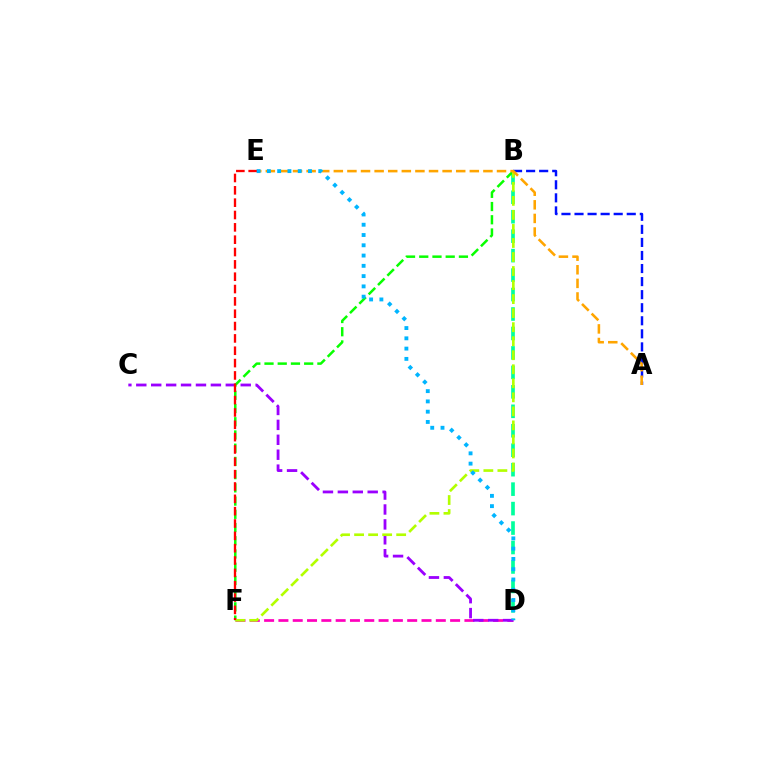{('D', 'F'): [{'color': '#ff00bd', 'line_style': 'dashed', 'thickness': 1.94}], ('B', 'D'): [{'color': '#00ff9d', 'line_style': 'dashed', 'thickness': 2.64}], ('C', 'D'): [{'color': '#9b00ff', 'line_style': 'dashed', 'thickness': 2.03}], ('B', 'F'): [{'color': '#08ff00', 'line_style': 'dashed', 'thickness': 1.8}, {'color': '#b3ff00', 'line_style': 'dashed', 'thickness': 1.91}], ('A', 'B'): [{'color': '#0010ff', 'line_style': 'dashed', 'thickness': 1.77}], ('A', 'E'): [{'color': '#ffa500', 'line_style': 'dashed', 'thickness': 1.85}], ('E', 'F'): [{'color': '#ff0000', 'line_style': 'dashed', 'thickness': 1.68}], ('D', 'E'): [{'color': '#00b5ff', 'line_style': 'dotted', 'thickness': 2.79}]}